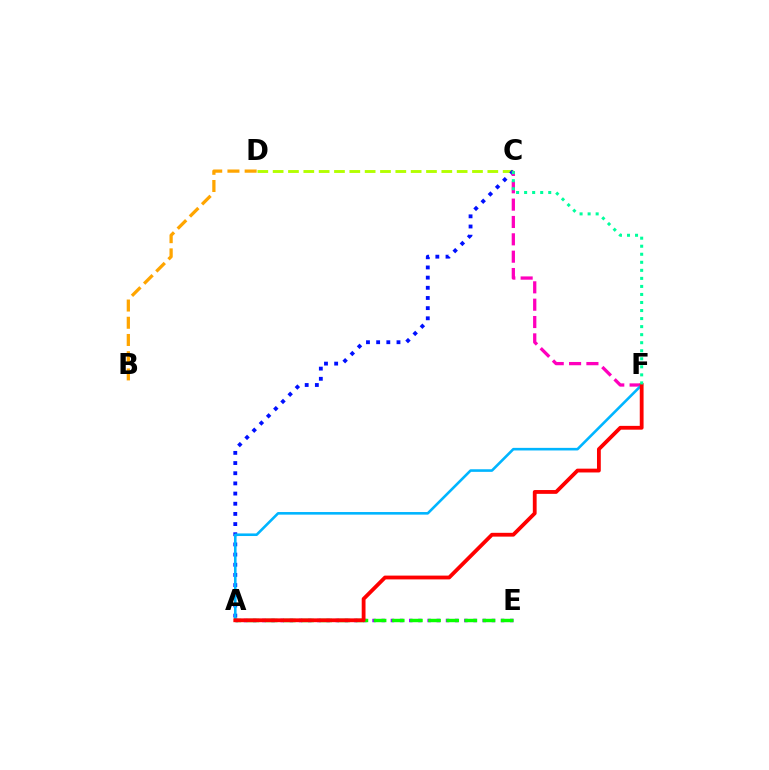{('C', 'D'): [{'color': '#b3ff00', 'line_style': 'dashed', 'thickness': 2.08}], ('A', 'C'): [{'color': '#0010ff', 'line_style': 'dotted', 'thickness': 2.76}], ('C', 'F'): [{'color': '#ff00bd', 'line_style': 'dashed', 'thickness': 2.36}, {'color': '#00ff9d', 'line_style': 'dotted', 'thickness': 2.18}], ('A', 'F'): [{'color': '#00b5ff', 'line_style': 'solid', 'thickness': 1.87}, {'color': '#ff0000', 'line_style': 'solid', 'thickness': 2.74}], ('A', 'E'): [{'color': '#9b00ff', 'line_style': 'dotted', 'thickness': 2.49}, {'color': '#08ff00', 'line_style': 'dashed', 'thickness': 2.47}], ('B', 'D'): [{'color': '#ffa500', 'line_style': 'dashed', 'thickness': 2.34}]}